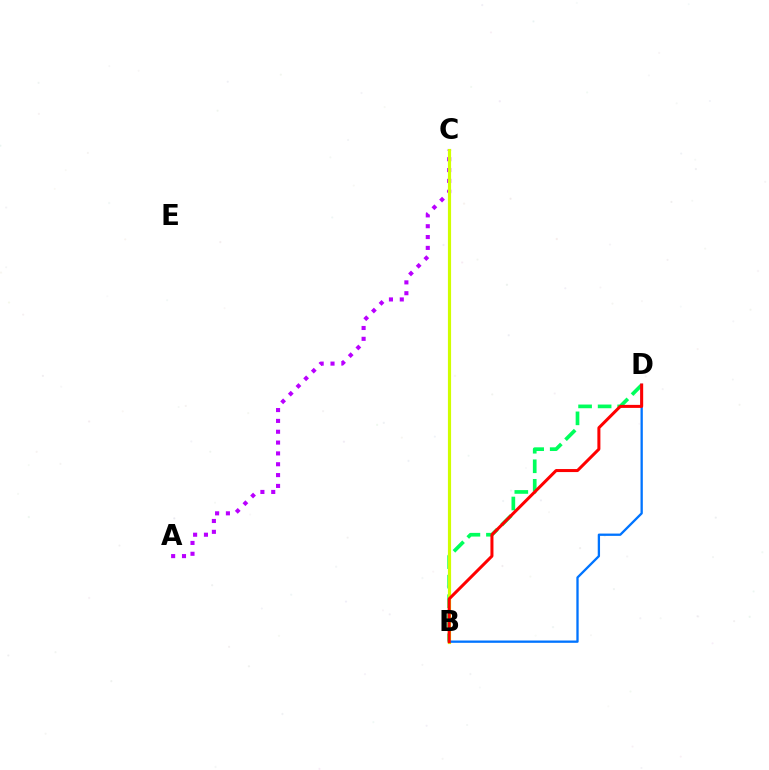{('A', 'C'): [{'color': '#b900ff', 'line_style': 'dotted', 'thickness': 2.94}], ('B', 'D'): [{'color': '#00ff5c', 'line_style': 'dashed', 'thickness': 2.65}, {'color': '#0074ff', 'line_style': 'solid', 'thickness': 1.66}, {'color': '#ff0000', 'line_style': 'solid', 'thickness': 2.18}], ('B', 'C'): [{'color': '#d1ff00', 'line_style': 'solid', 'thickness': 2.28}]}